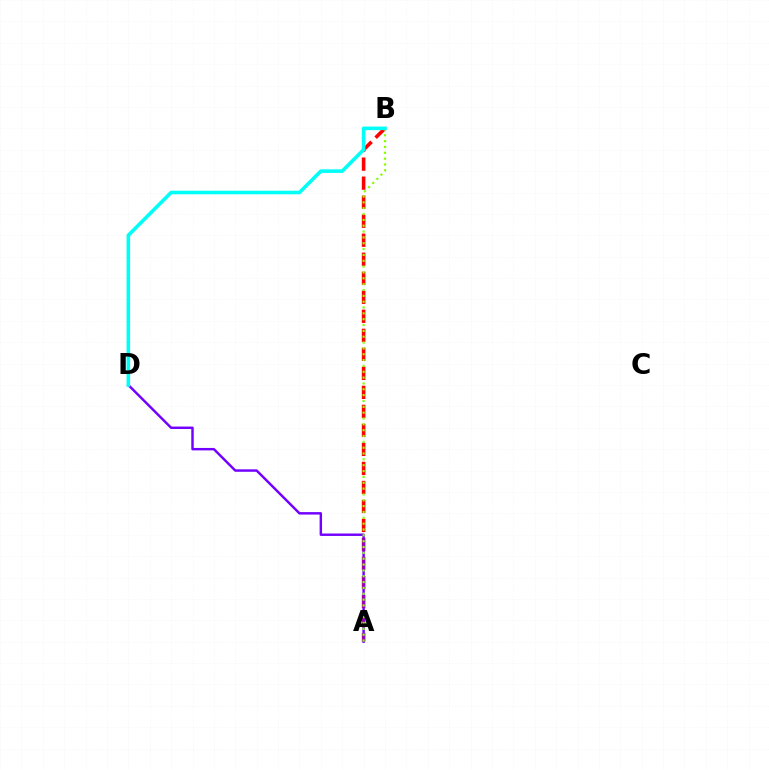{('A', 'B'): [{'color': '#ff0000', 'line_style': 'dashed', 'thickness': 2.58}, {'color': '#84ff00', 'line_style': 'dotted', 'thickness': 1.59}], ('A', 'D'): [{'color': '#7200ff', 'line_style': 'solid', 'thickness': 1.76}], ('B', 'D'): [{'color': '#00fff6', 'line_style': 'solid', 'thickness': 2.59}]}